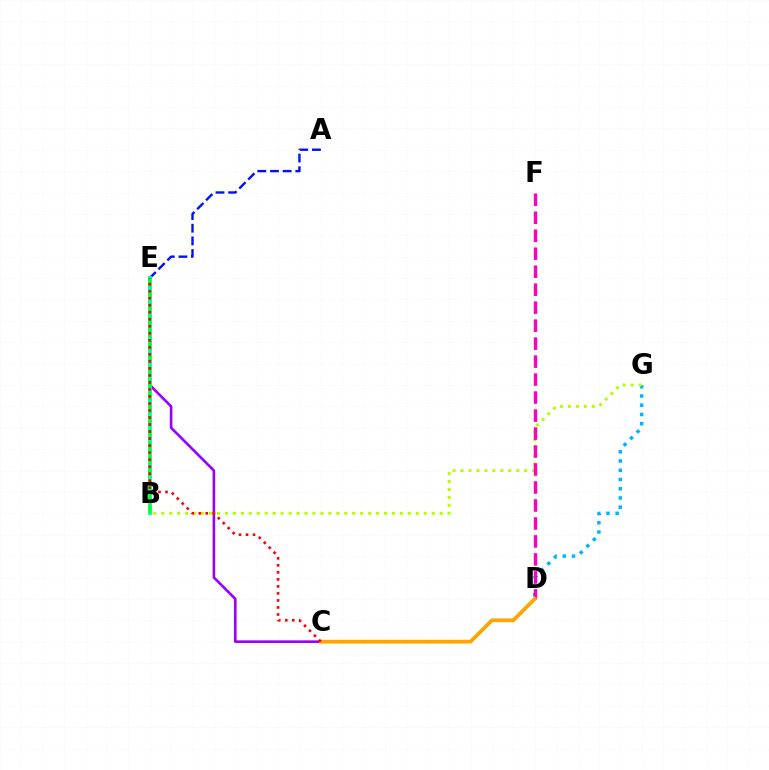{('A', 'E'): [{'color': '#0010ff', 'line_style': 'dashed', 'thickness': 1.72}], ('C', 'E'): [{'color': '#9b00ff', 'line_style': 'solid', 'thickness': 1.89}, {'color': '#ff0000', 'line_style': 'dotted', 'thickness': 1.91}], ('D', 'G'): [{'color': '#00b5ff', 'line_style': 'dotted', 'thickness': 2.51}], ('B', 'G'): [{'color': '#b3ff00', 'line_style': 'dotted', 'thickness': 2.16}], ('B', 'E'): [{'color': '#00ff9d', 'line_style': 'solid', 'thickness': 2.77}, {'color': '#08ff00', 'line_style': 'dashed', 'thickness': 1.71}], ('D', 'F'): [{'color': '#ff00bd', 'line_style': 'dashed', 'thickness': 2.44}], ('C', 'D'): [{'color': '#ffa500', 'line_style': 'solid', 'thickness': 2.69}]}